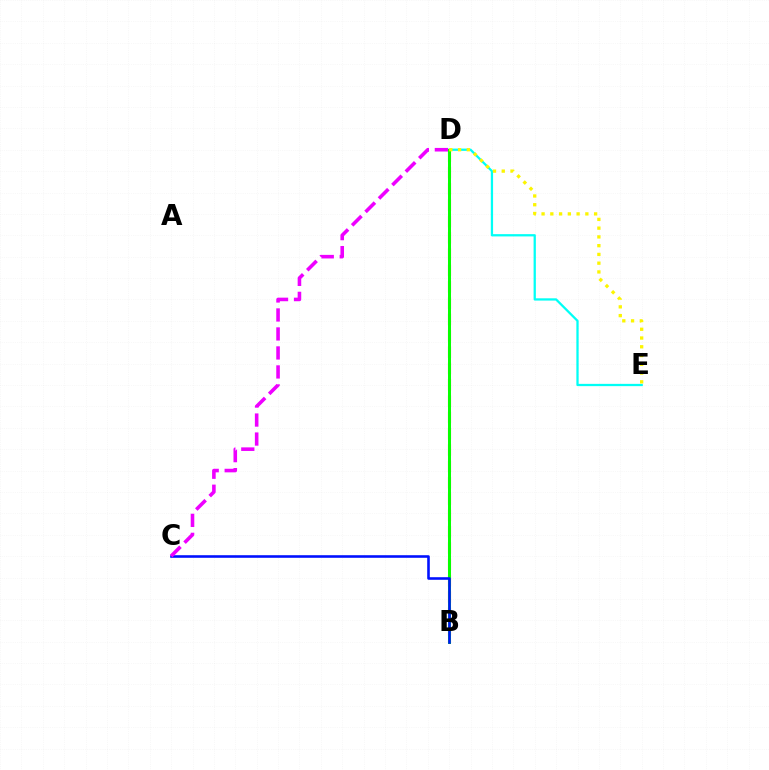{('D', 'E'): [{'color': '#00fff6', 'line_style': 'solid', 'thickness': 1.63}, {'color': '#fcf500', 'line_style': 'dotted', 'thickness': 2.38}], ('B', 'D'): [{'color': '#ff0000', 'line_style': 'dashed', 'thickness': 2.22}, {'color': '#08ff00', 'line_style': 'solid', 'thickness': 2.16}], ('B', 'C'): [{'color': '#0010ff', 'line_style': 'solid', 'thickness': 1.86}], ('C', 'D'): [{'color': '#ee00ff', 'line_style': 'dashed', 'thickness': 2.58}]}